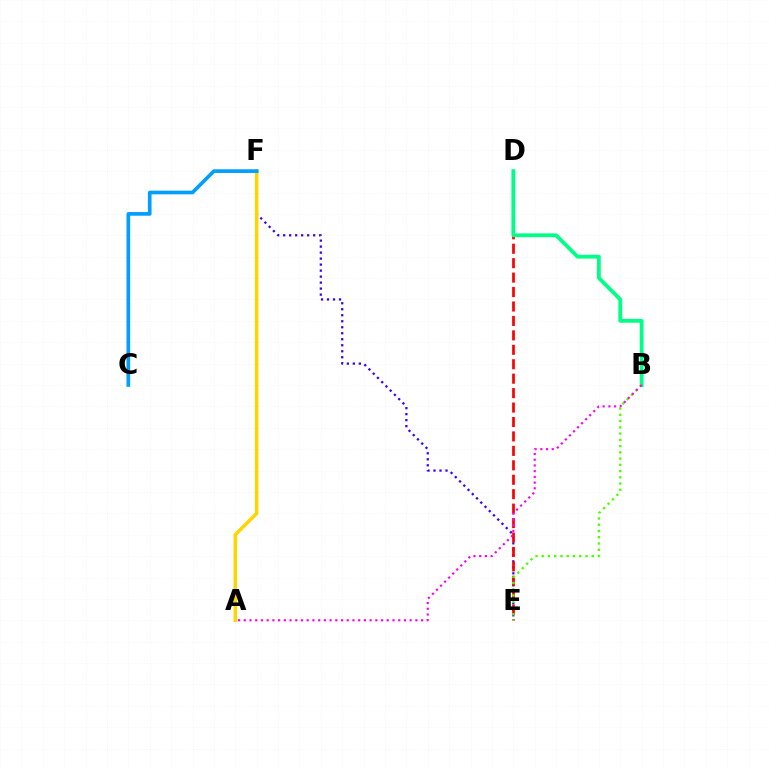{('E', 'F'): [{'color': '#3700ff', 'line_style': 'dotted', 'thickness': 1.63}], ('D', 'E'): [{'color': '#ff0000', 'line_style': 'dashed', 'thickness': 1.96}], ('A', 'F'): [{'color': '#ffd500', 'line_style': 'solid', 'thickness': 2.54}], ('B', 'D'): [{'color': '#00ff86', 'line_style': 'solid', 'thickness': 2.74}], ('B', 'E'): [{'color': '#4fff00', 'line_style': 'dotted', 'thickness': 1.7}], ('A', 'B'): [{'color': '#ff00ed', 'line_style': 'dotted', 'thickness': 1.55}], ('C', 'F'): [{'color': '#009eff', 'line_style': 'solid', 'thickness': 2.64}]}